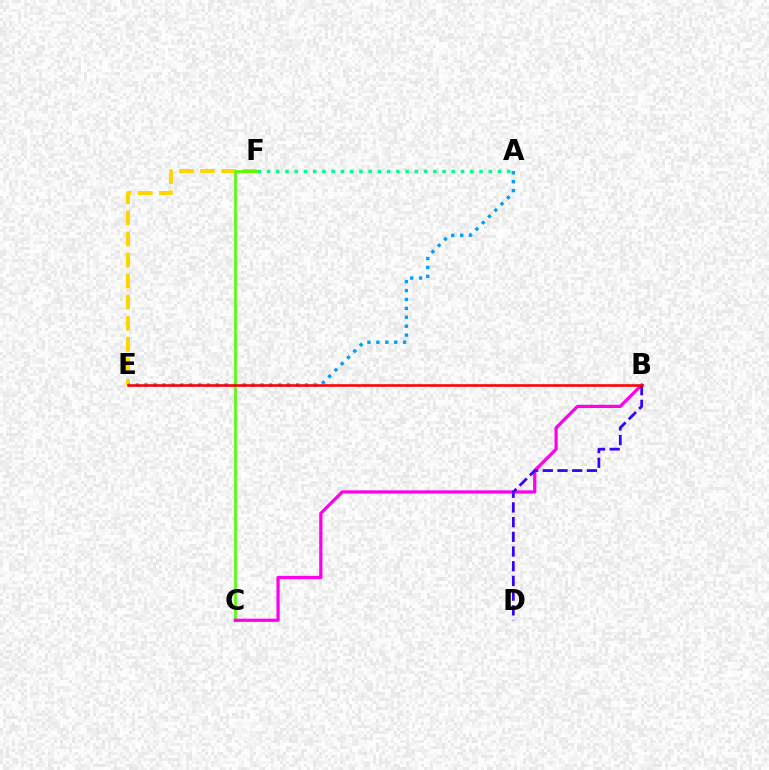{('E', 'F'): [{'color': '#ffd500', 'line_style': 'dashed', 'thickness': 2.86}], ('A', 'E'): [{'color': '#009eff', 'line_style': 'dotted', 'thickness': 2.42}], ('C', 'F'): [{'color': '#4fff00', 'line_style': 'solid', 'thickness': 1.9}], ('A', 'F'): [{'color': '#00ff86', 'line_style': 'dotted', 'thickness': 2.51}], ('B', 'C'): [{'color': '#ff00ed', 'line_style': 'solid', 'thickness': 2.33}], ('B', 'D'): [{'color': '#3700ff', 'line_style': 'dashed', 'thickness': 2.0}], ('B', 'E'): [{'color': '#ff0000', 'line_style': 'solid', 'thickness': 1.86}]}